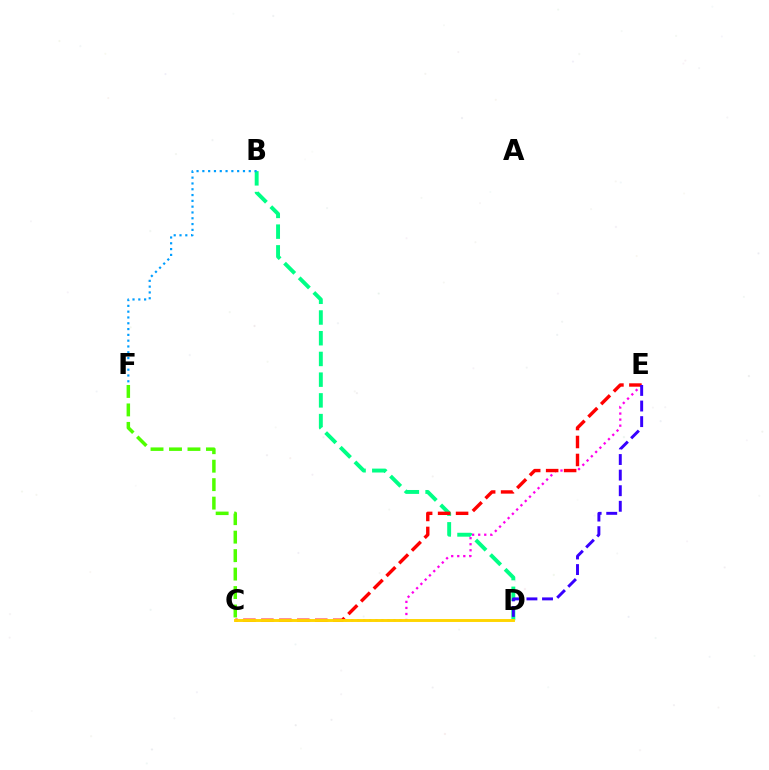{('B', 'D'): [{'color': '#00ff86', 'line_style': 'dashed', 'thickness': 2.81}], ('C', 'E'): [{'color': '#ff00ed', 'line_style': 'dotted', 'thickness': 1.64}, {'color': '#ff0000', 'line_style': 'dashed', 'thickness': 2.44}], ('B', 'F'): [{'color': '#009eff', 'line_style': 'dotted', 'thickness': 1.58}], ('C', 'D'): [{'color': '#ffd500', 'line_style': 'solid', 'thickness': 2.1}], ('D', 'E'): [{'color': '#3700ff', 'line_style': 'dashed', 'thickness': 2.12}], ('C', 'F'): [{'color': '#4fff00', 'line_style': 'dashed', 'thickness': 2.51}]}